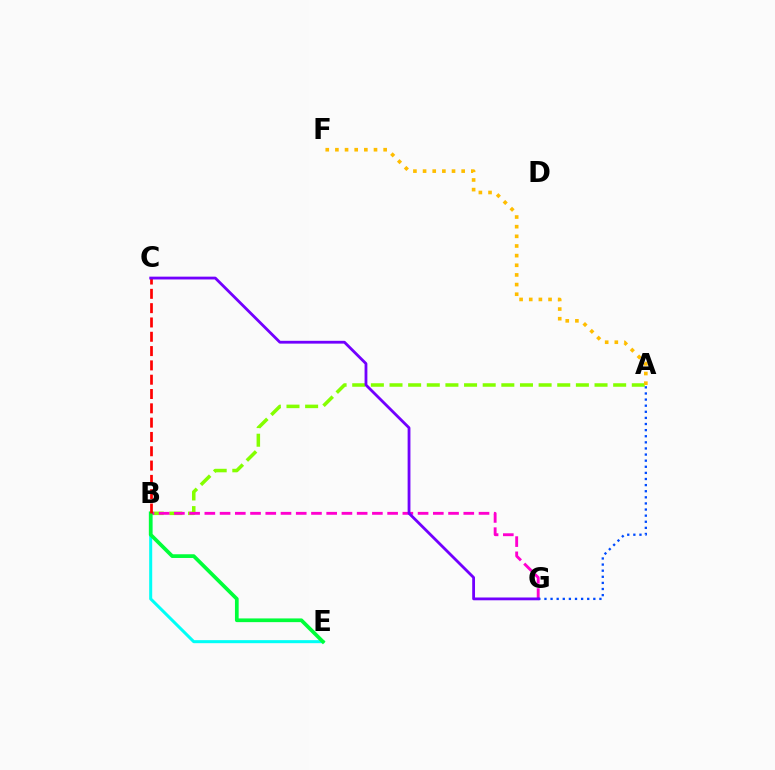{('B', 'E'): [{'color': '#00fff6', 'line_style': 'solid', 'thickness': 2.18}, {'color': '#00ff39', 'line_style': 'solid', 'thickness': 2.67}], ('A', 'B'): [{'color': '#84ff00', 'line_style': 'dashed', 'thickness': 2.53}], ('A', 'F'): [{'color': '#ffbd00', 'line_style': 'dotted', 'thickness': 2.62}], ('B', 'G'): [{'color': '#ff00cf', 'line_style': 'dashed', 'thickness': 2.07}], ('A', 'G'): [{'color': '#004bff', 'line_style': 'dotted', 'thickness': 1.66}], ('B', 'C'): [{'color': '#ff0000', 'line_style': 'dashed', 'thickness': 1.94}], ('C', 'G'): [{'color': '#7200ff', 'line_style': 'solid', 'thickness': 2.02}]}